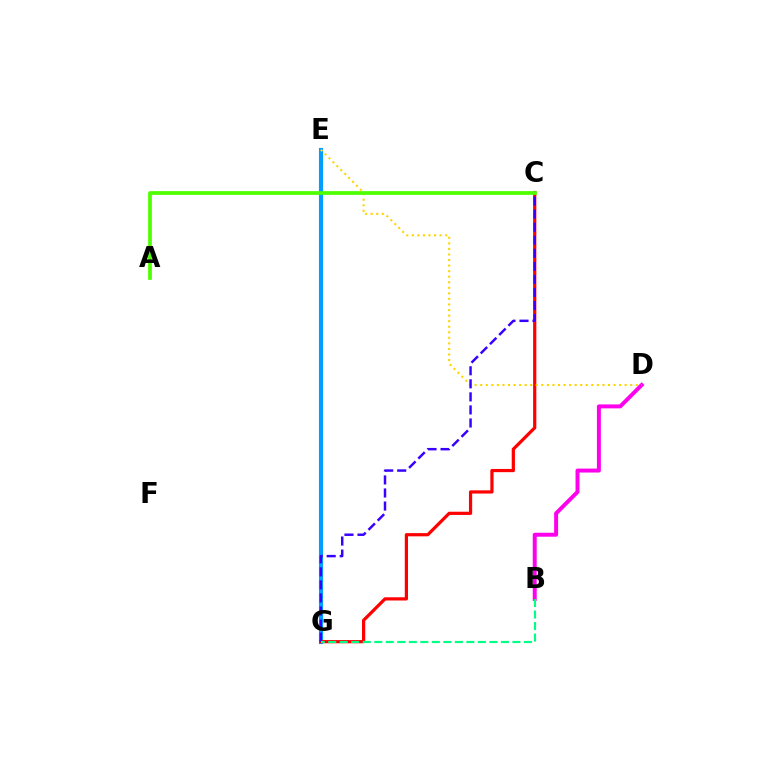{('B', 'D'): [{'color': '#ff00ed', 'line_style': 'solid', 'thickness': 2.85}], ('E', 'G'): [{'color': '#009eff', 'line_style': 'solid', 'thickness': 2.96}], ('C', 'G'): [{'color': '#ff0000', 'line_style': 'solid', 'thickness': 2.31}, {'color': '#3700ff', 'line_style': 'dashed', 'thickness': 1.77}], ('D', 'E'): [{'color': '#ffd500', 'line_style': 'dotted', 'thickness': 1.51}], ('B', 'G'): [{'color': '#00ff86', 'line_style': 'dashed', 'thickness': 1.56}], ('A', 'C'): [{'color': '#4fff00', 'line_style': 'solid', 'thickness': 2.69}]}